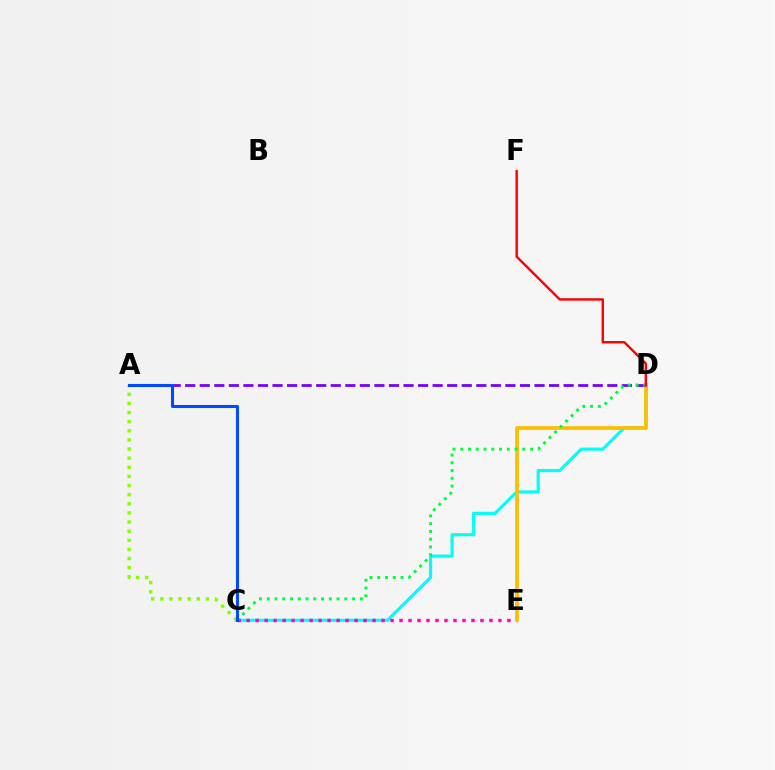{('C', 'D'): [{'color': '#00fff6', 'line_style': 'solid', 'thickness': 2.27}, {'color': '#00ff39', 'line_style': 'dotted', 'thickness': 2.11}], ('A', 'C'): [{'color': '#84ff00', 'line_style': 'dotted', 'thickness': 2.48}, {'color': '#004bff', 'line_style': 'solid', 'thickness': 2.2}], ('C', 'E'): [{'color': '#ff00cf', 'line_style': 'dotted', 'thickness': 2.44}], ('D', 'E'): [{'color': '#ffbd00', 'line_style': 'solid', 'thickness': 2.68}], ('A', 'D'): [{'color': '#7200ff', 'line_style': 'dashed', 'thickness': 1.98}], ('D', 'F'): [{'color': '#ff0000', 'line_style': 'solid', 'thickness': 1.73}]}